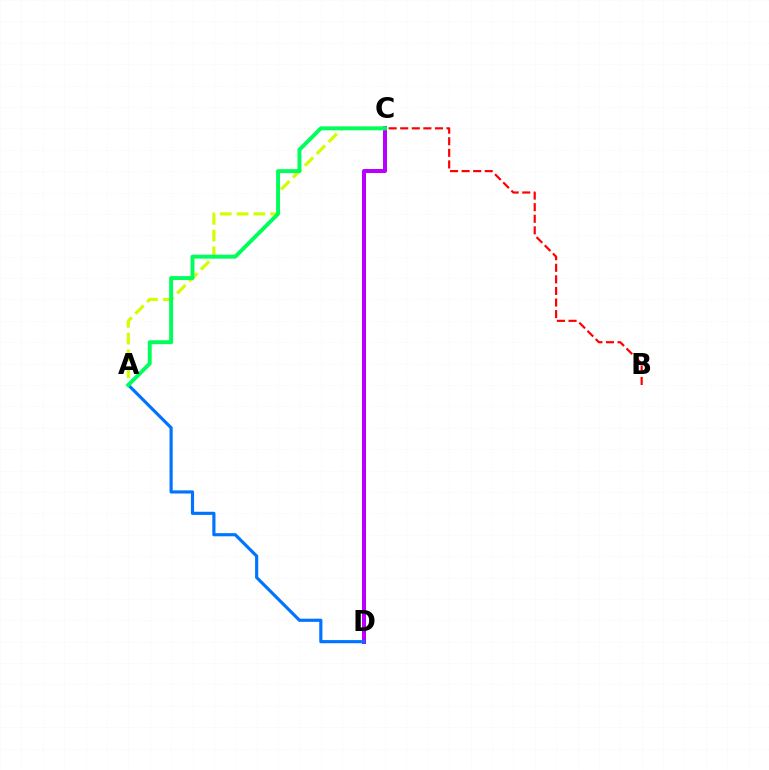{('C', 'D'): [{'color': '#b900ff', 'line_style': 'solid', 'thickness': 2.88}], ('A', 'D'): [{'color': '#0074ff', 'line_style': 'solid', 'thickness': 2.27}], ('A', 'C'): [{'color': '#d1ff00', 'line_style': 'dashed', 'thickness': 2.28}, {'color': '#00ff5c', 'line_style': 'solid', 'thickness': 2.83}], ('B', 'C'): [{'color': '#ff0000', 'line_style': 'dashed', 'thickness': 1.57}]}